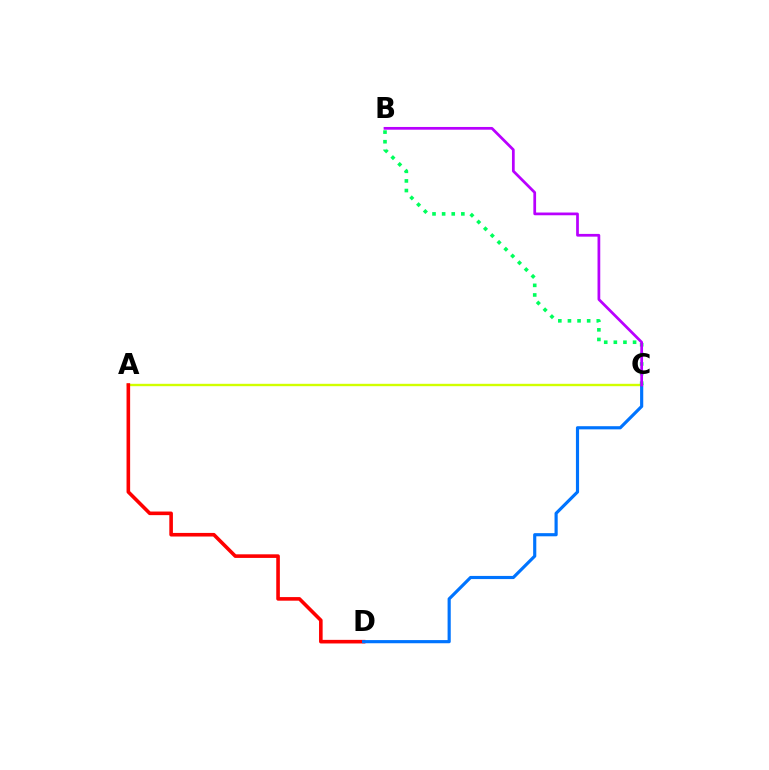{('A', 'C'): [{'color': '#d1ff00', 'line_style': 'solid', 'thickness': 1.71}], ('A', 'D'): [{'color': '#ff0000', 'line_style': 'solid', 'thickness': 2.59}], ('C', 'D'): [{'color': '#0074ff', 'line_style': 'solid', 'thickness': 2.27}], ('B', 'C'): [{'color': '#00ff5c', 'line_style': 'dotted', 'thickness': 2.61}, {'color': '#b900ff', 'line_style': 'solid', 'thickness': 1.97}]}